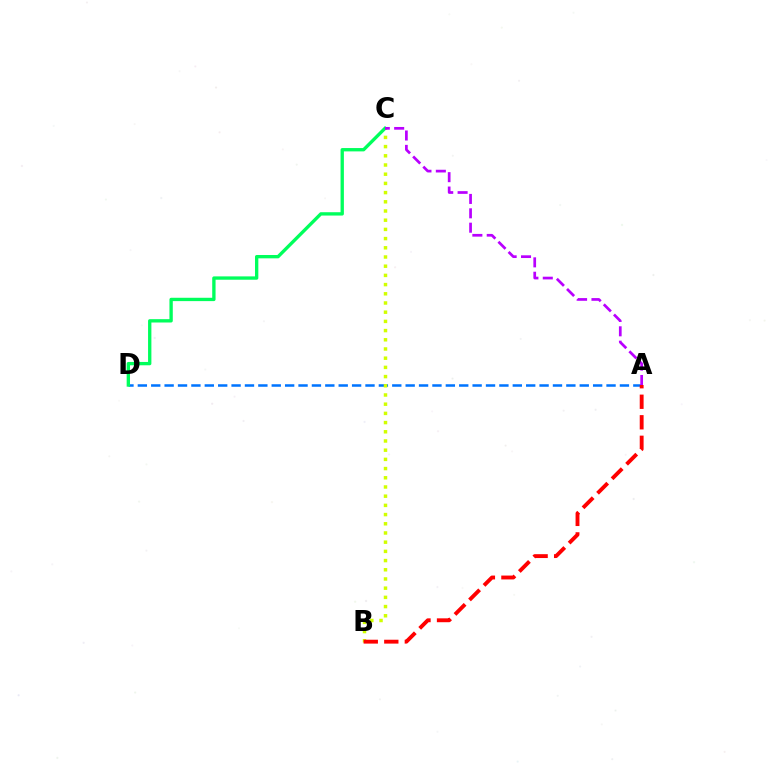{('A', 'D'): [{'color': '#0074ff', 'line_style': 'dashed', 'thickness': 1.82}], ('B', 'C'): [{'color': '#d1ff00', 'line_style': 'dotted', 'thickness': 2.5}], ('A', 'B'): [{'color': '#ff0000', 'line_style': 'dashed', 'thickness': 2.79}], ('C', 'D'): [{'color': '#00ff5c', 'line_style': 'solid', 'thickness': 2.4}], ('A', 'C'): [{'color': '#b900ff', 'line_style': 'dashed', 'thickness': 1.95}]}